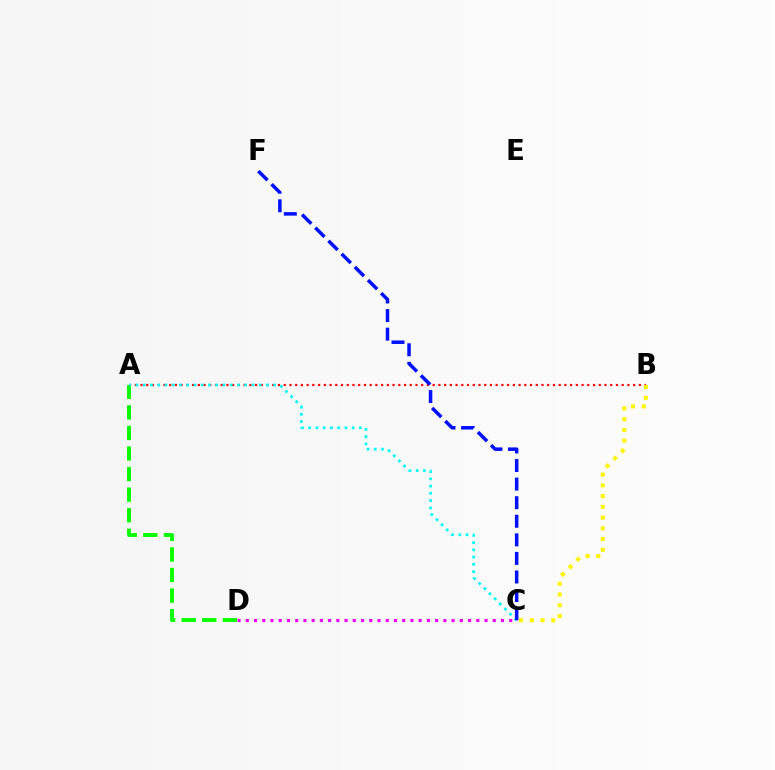{('A', 'D'): [{'color': '#08ff00', 'line_style': 'dashed', 'thickness': 2.79}], ('A', 'B'): [{'color': '#ff0000', 'line_style': 'dotted', 'thickness': 1.56}], ('A', 'C'): [{'color': '#00fff6', 'line_style': 'dotted', 'thickness': 1.97}], ('C', 'D'): [{'color': '#ee00ff', 'line_style': 'dotted', 'thickness': 2.24}], ('C', 'F'): [{'color': '#0010ff', 'line_style': 'dashed', 'thickness': 2.52}], ('B', 'C'): [{'color': '#fcf500', 'line_style': 'dotted', 'thickness': 2.92}]}